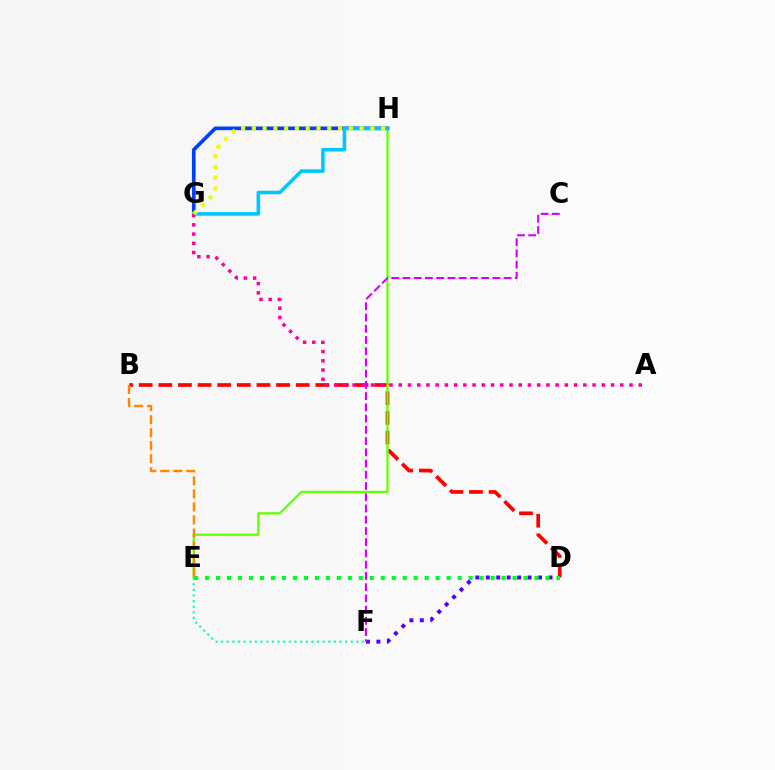{('B', 'D'): [{'color': '#ff0000', 'line_style': 'dashed', 'thickness': 2.67}], ('E', 'H'): [{'color': '#66ff00', 'line_style': 'solid', 'thickness': 1.64}], ('E', 'F'): [{'color': '#00ffaf', 'line_style': 'dotted', 'thickness': 1.53}], ('D', 'F'): [{'color': '#4f00ff', 'line_style': 'dotted', 'thickness': 2.84}], ('G', 'H'): [{'color': '#003fff', 'line_style': 'solid', 'thickness': 2.63}, {'color': '#00c7ff', 'line_style': 'solid', 'thickness': 2.57}, {'color': '#eeff00', 'line_style': 'dotted', 'thickness': 2.93}], ('A', 'G'): [{'color': '#ff00a0', 'line_style': 'dotted', 'thickness': 2.51}], ('C', 'F'): [{'color': '#d600ff', 'line_style': 'dashed', 'thickness': 1.53}], ('D', 'E'): [{'color': '#00ff27', 'line_style': 'dotted', 'thickness': 2.98}], ('B', 'E'): [{'color': '#ff8800', 'line_style': 'dashed', 'thickness': 1.77}]}